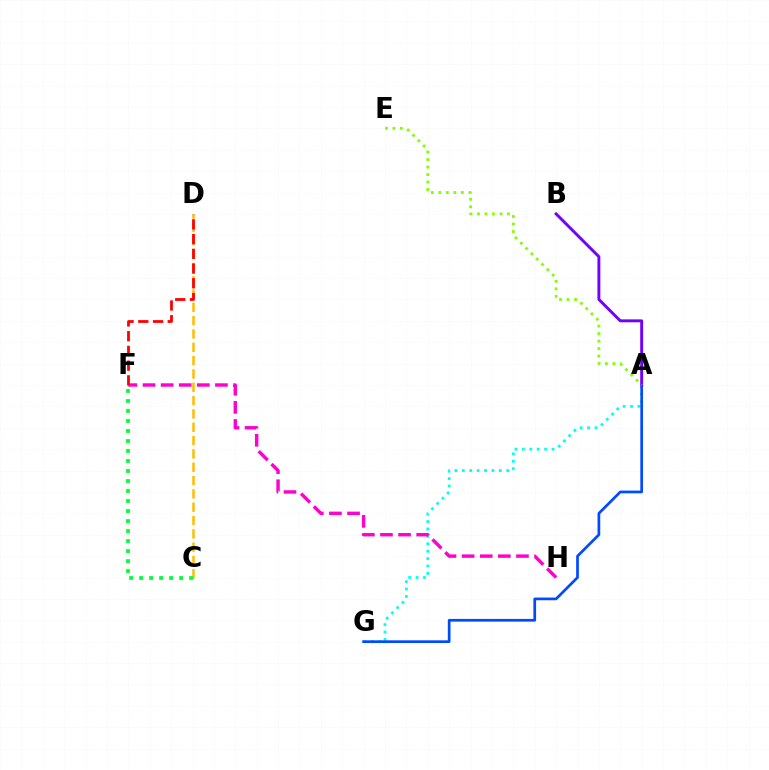{('C', 'D'): [{'color': '#ffbd00', 'line_style': 'dashed', 'thickness': 1.81}], ('A', 'G'): [{'color': '#00fff6', 'line_style': 'dotted', 'thickness': 2.01}, {'color': '#004bff', 'line_style': 'solid', 'thickness': 1.95}], ('C', 'F'): [{'color': '#00ff39', 'line_style': 'dotted', 'thickness': 2.72}], ('F', 'H'): [{'color': '#ff00cf', 'line_style': 'dashed', 'thickness': 2.46}], ('A', 'B'): [{'color': '#7200ff', 'line_style': 'solid', 'thickness': 2.1}], ('D', 'F'): [{'color': '#ff0000', 'line_style': 'dashed', 'thickness': 2.0}], ('A', 'E'): [{'color': '#84ff00', 'line_style': 'dotted', 'thickness': 2.04}]}